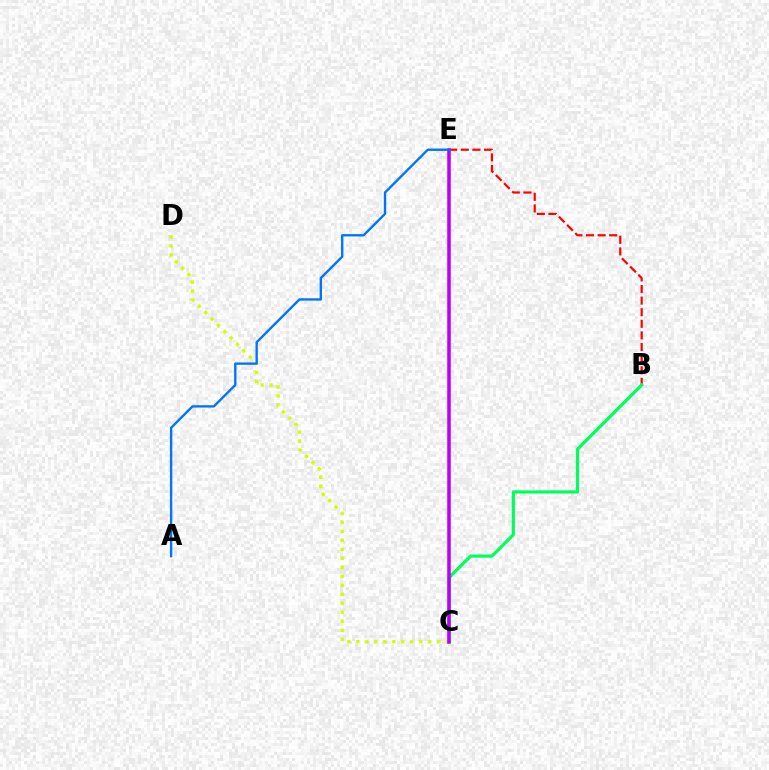{('B', 'E'): [{'color': '#ff0000', 'line_style': 'dashed', 'thickness': 1.58}], ('C', 'D'): [{'color': '#d1ff00', 'line_style': 'dotted', 'thickness': 2.44}], ('B', 'C'): [{'color': '#00ff5c', 'line_style': 'solid', 'thickness': 2.3}], ('C', 'E'): [{'color': '#b900ff', 'line_style': 'solid', 'thickness': 2.54}], ('A', 'E'): [{'color': '#0074ff', 'line_style': 'solid', 'thickness': 1.69}]}